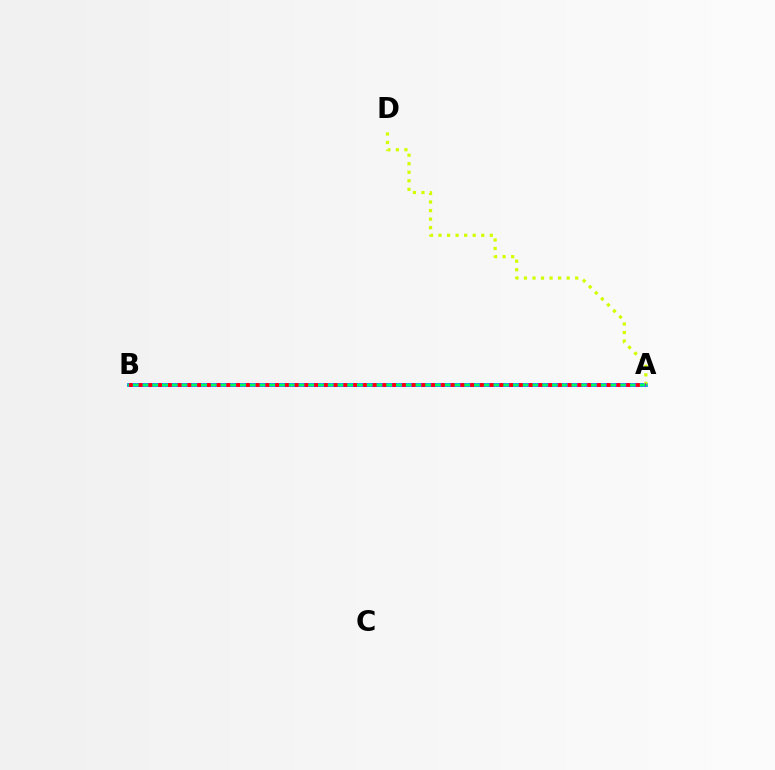{('A', 'B'): [{'color': '#0074ff', 'line_style': 'solid', 'thickness': 2.64}, {'color': '#00ff5c', 'line_style': 'solid', 'thickness': 1.77}, {'color': '#b900ff', 'line_style': 'dotted', 'thickness': 2.65}, {'color': '#ff0000', 'line_style': 'dotted', 'thickness': 2.65}], ('A', 'D'): [{'color': '#d1ff00', 'line_style': 'dotted', 'thickness': 2.32}]}